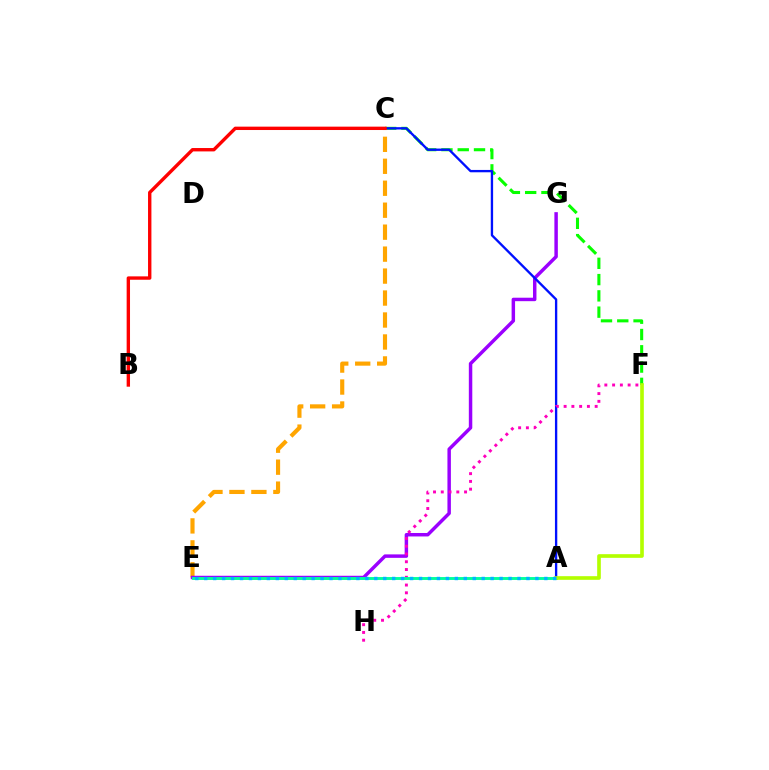{('C', 'F'): [{'color': '#08ff00', 'line_style': 'dashed', 'thickness': 2.21}], ('C', 'E'): [{'color': '#ffa500', 'line_style': 'dashed', 'thickness': 2.98}], ('E', 'G'): [{'color': '#9b00ff', 'line_style': 'solid', 'thickness': 2.49}], ('A', 'C'): [{'color': '#0010ff', 'line_style': 'solid', 'thickness': 1.68}], ('F', 'H'): [{'color': '#ff00bd', 'line_style': 'dotted', 'thickness': 2.11}], ('A', 'E'): [{'color': '#00ff9d', 'line_style': 'solid', 'thickness': 2.09}, {'color': '#00b5ff', 'line_style': 'dotted', 'thickness': 2.43}], ('B', 'C'): [{'color': '#ff0000', 'line_style': 'solid', 'thickness': 2.43}], ('A', 'F'): [{'color': '#b3ff00', 'line_style': 'solid', 'thickness': 2.63}]}